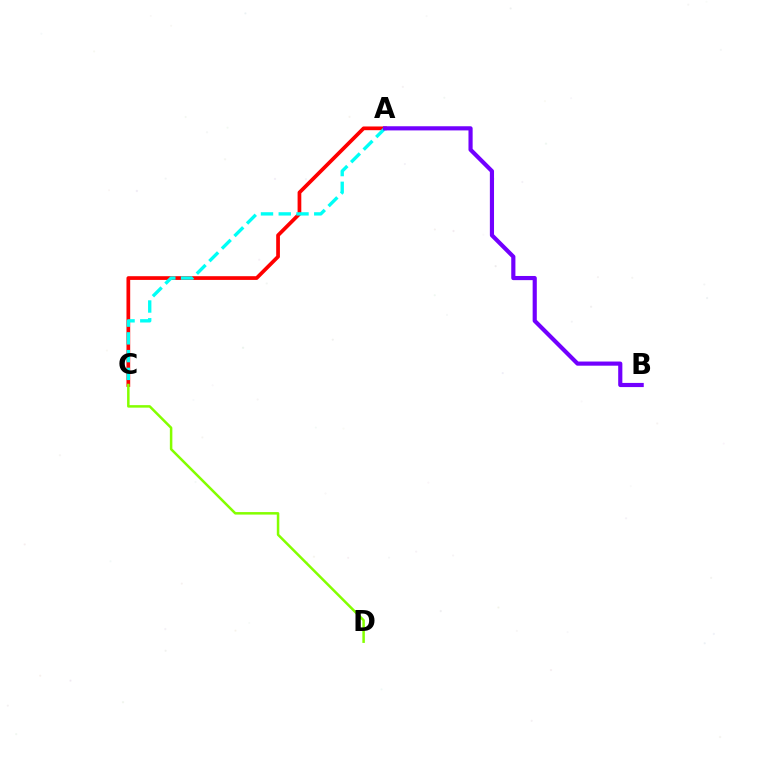{('A', 'C'): [{'color': '#ff0000', 'line_style': 'solid', 'thickness': 2.68}, {'color': '#00fff6', 'line_style': 'dashed', 'thickness': 2.41}], ('A', 'B'): [{'color': '#7200ff', 'line_style': 'solid', 'thickness': 2.99}], ('C', 'D'): [{'color': '#84ff00', 'line_style': 'solid', 'thickness': 1.81}]}